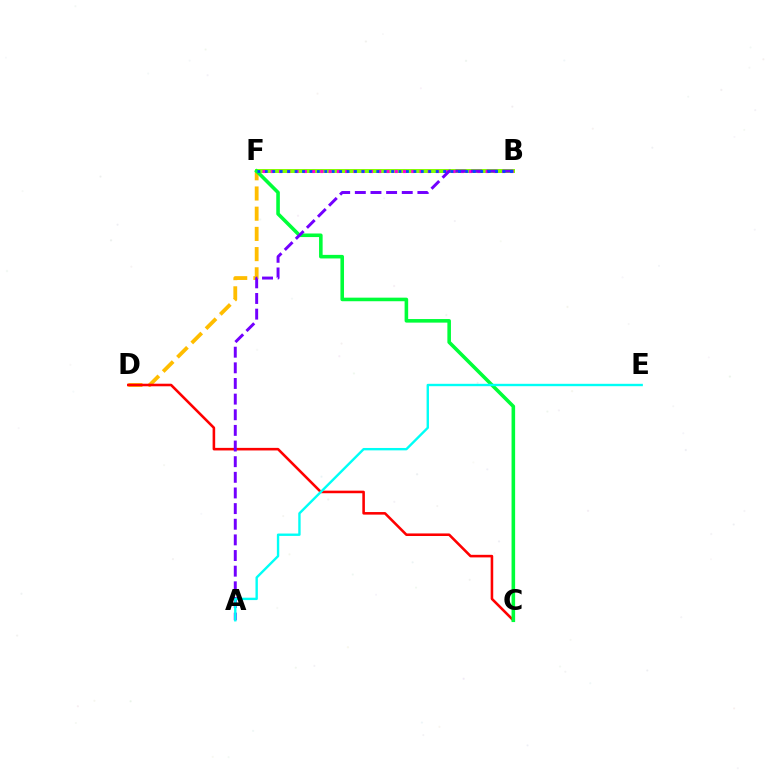{('D', 'F'): [{'color': '#ffbd00', 'line_style': 'dashed', 'thickness': 2.74}], ('C', 'D'): [{'color': '#ff0000', 'line_style': 'solid', 'thickness': 1.85}], ('B', 'F'): [{'color': '#84ff00', 'line_style': 'solid', 'thickness': 2.88}, {'color': '#ff00cf', 'line_style': 'dotted', 'thickness': 2.25}, {'color': '#004bff', 'line_style': 'dotted', 'thickness': 2.02}], ('C', 'F'): [{'color': '#00ff39', 'line_style': 'solid', 'thickness': 2.58}], ('A', 'B'): [{'color': '#7200ff', 'line_style': 'dashed', 'thickness': 2.12}], ('A', 'E'): [{'color': '#00fff6', 'line_style': 'solid', 'thickness': 1.72}]}